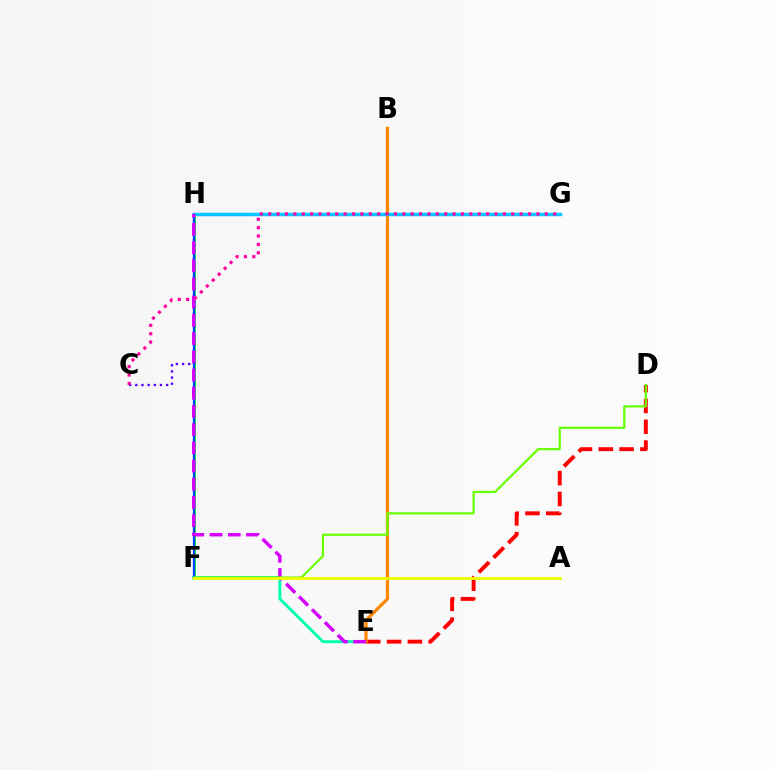{('E', 'F'): [{'color': '#00ffaf', 'line_style': 'solid', 'thickness': 2.1}], ('F', 'H'): [{'color': '#00ff27', 'line_style': 'solid', 'thickness': 2.0}, {'color': '#003fff', 'line_style': 'solid', 'thickness': 1.62}], ('C', 'H'): [{'color': '#4f00ff', 'line_style': 'dotted', 'thickness': 1.67}], ('D', 'E'): [{'color': '#ff0000', 'line_style': 'dashed', 'thickness': 2.83}], ('B', 'E'): [{'color': '#ff8800', 'line_style': 'solid', 'thickness': 2.32}], ('G', 'H'): [{'color': '#00c7ff', 'line_style': 'solid', 'thickness': 2.48}], ('E', 'H'): [{'color': '#d600ff', 'line_style': 'dashed', 'thickness': 2.47}], ('D', 'F'): [{'color': '#66ff00', 'line_style': 'solid', 'thickness': 1.57}], ('C', 'G'): [{'color': '#ff00a0', 'line_style': 'dotted', 'thickness': 2.28}], ('A', 'F'): [{'color': '#eeff00', 'line_style': 'solid', 'thickness': 2.07}]}